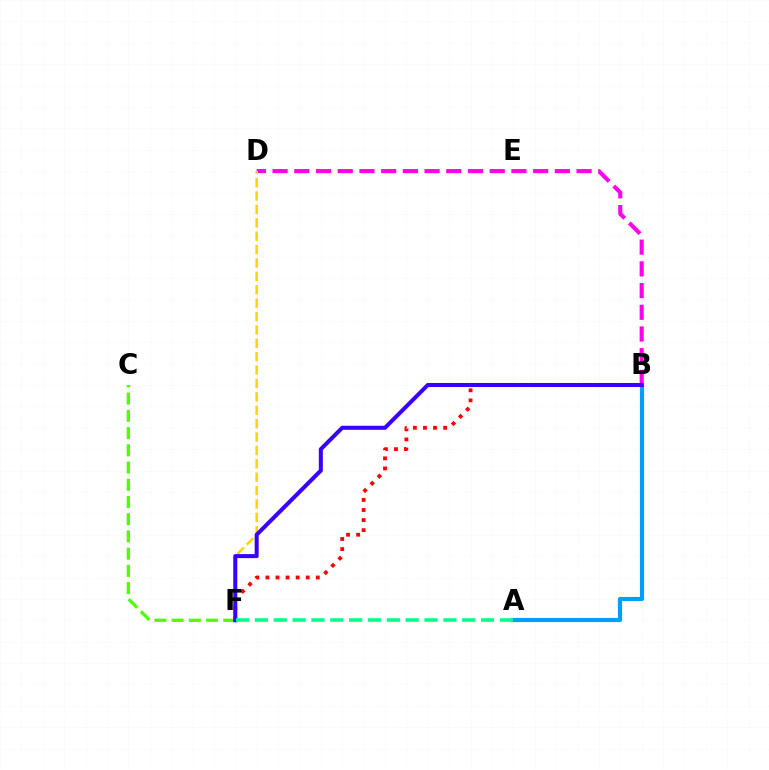{('B', 'F'): [{'color': '#ff0000', 'line_style': 'dotted', 'thickness': 2.74}, {'color': '#3700ff', 'line_style': 'solid', 'thickness': 2.9}], ('A', 'B'): [{'color': '#009eff', 'line_style': 'solid', 'thickness': 2.98}], ('B', 'D'): [{'color': '#ff00ed', 'line_style': 'dashed', 'thickness': 2.95}], ('C', 'F'): [{'color': '#4fff00', 'line_style': 'dashed', 'thickness': 2.34}], ('D', 'F'): [{'color': '#ffd500', 'line_style': 'dashed', 'thickness': 1.82}], ('A', 'F'): [{'color': '#00ff86', 'line_style': 'dashed', 'thickness': 2.56}]}